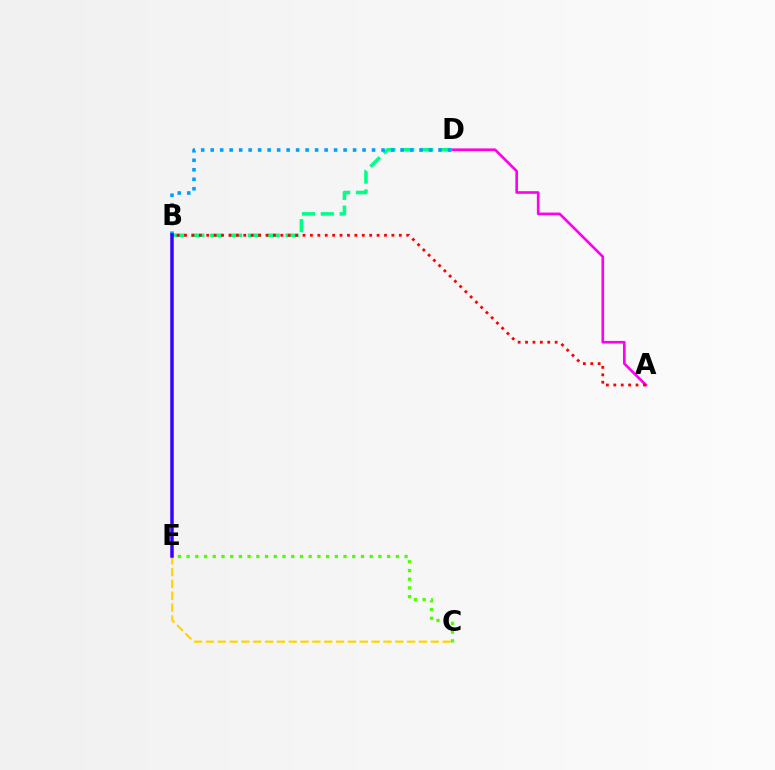{('C', 'E'): [{'color': '#ffd500', 'line_style': 'dashed', 'thickness': 1.61}, {'color': '#4fff00', 'line_style': 'dotted', 'thickness': 2.37}], ('A', 'D'): [{'color': '#ff00ed', 'line_style': 'solid', 'thickness': 1.91}], ('B', 'D'): [{'color': '#00ff86', 'line_style': 'dashed', 'thickness': 2.56}, {'color': '#009eff', 'line_style': 'dotted', 'thickness': 2.58}], ('A', 'B'): [{'color': '#ff0000', 'line_style': 'dotted', 'thickness': 2.01}], ('B', 'E'): [{'color': '#3700ff', 'line_style': 'solid', 'thickness': 2.52}]}